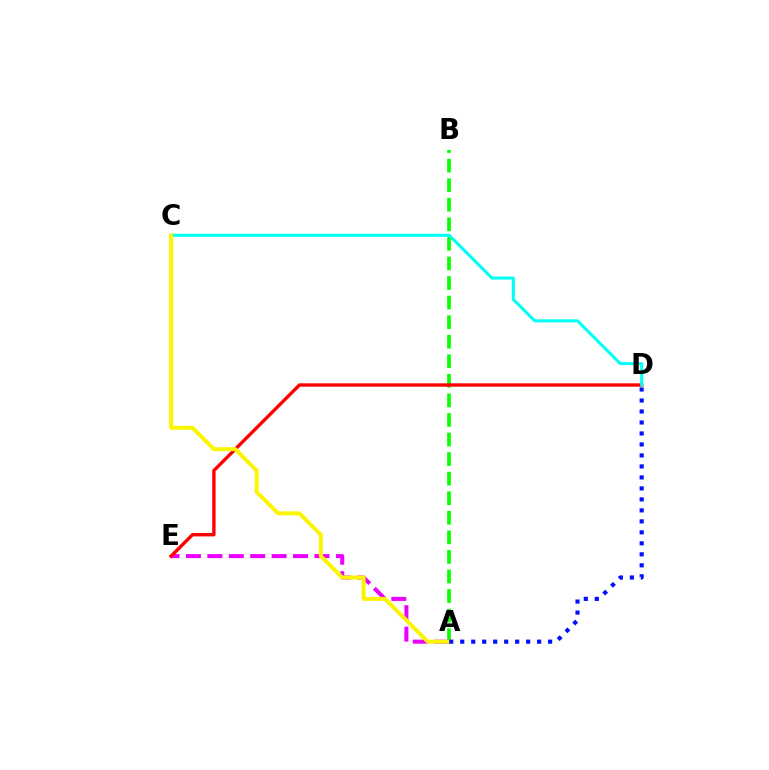{('A', 'B'): [{'color': '#08ff00', 'line_style': 'dashed', 'thickness': 2.66}], ('A', 'E'): [{'color': '#ee00ff', 'line_style': 'dashed', 'thickness': 2.91}], ('D', 'E'): [{'color': '#ff0000', 'line_style': 'solid', 'thickness': 2.43}], ('C', 'D'): [{'color': '#00fff6', 'line_style': 'solid', 'thickness': 2.18}], ('A', 'C'): [{'color': '#fcf500', 'line_style': 'solid', 'thickness': 2.86}], ('A', 'D'): [{'color': '#0010ff', 'line_style': 'dotted', 'thickness': 2.99}]}